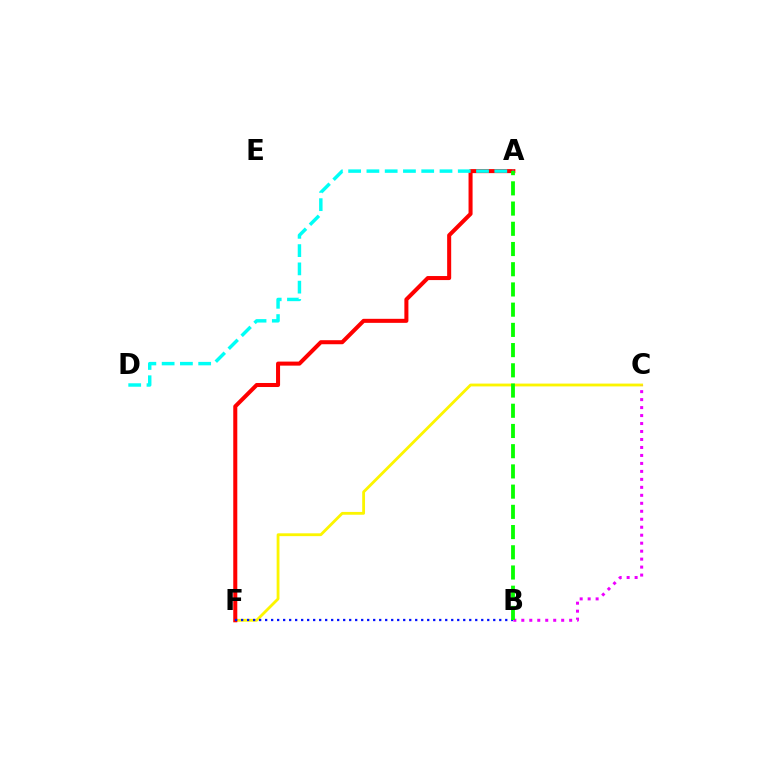{('C', 'F'): [{'color': '#fcf500', 'line_style': 'solid', 'thickness': 2.03}], ('B', 'C'): [{'color': '#ee00ff', 'line_style': 'dotted', 'thickness': 2.17}], ('A', 'F'): [{'color': '#ff0000', 'line_style': 'solid', 'thickness': 2.91}], ('A', 'D'): [{'color': '#00fff6', 'line_style': 'dashed', 'thickness': 2.48}], ('B', 'F'): [{'color': '#0010ff', 'line_style': 'dotted', 'thickness': 1.63}], ('A', 'B'): [{'color': '#08ff00', 'line_style': 'dashed', 'thickness': 2.75}]}